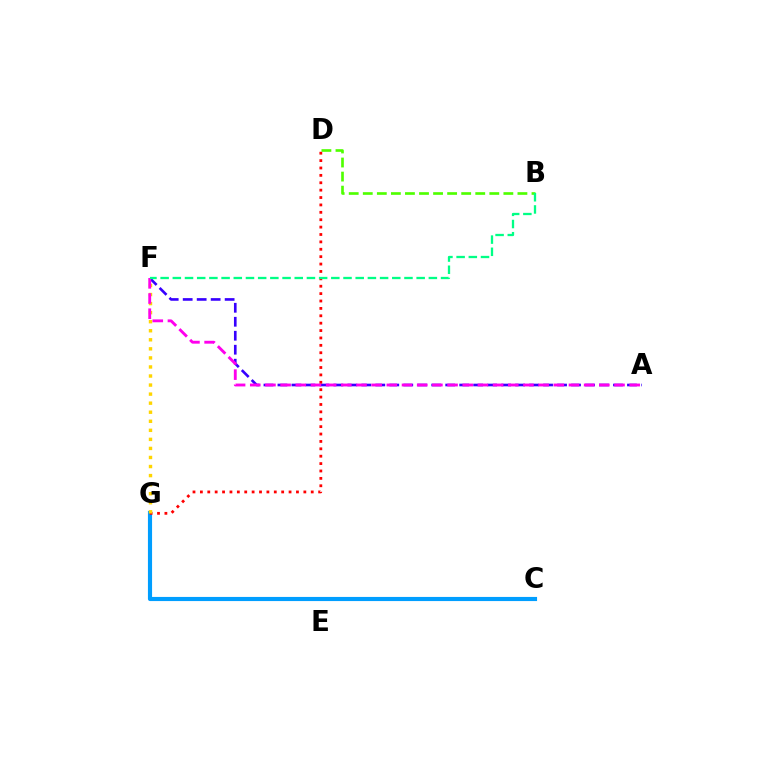{('B', 'D'): [{'color': '#4fff00', 'line_style': 'dashed', 'thickness': 1.91}], ('C', 'G'): [{'color': '#009eff', 'line_style': 'solid', 'thickness': 2.98}], ('A', 'F'): [{'color': '#3700ff', 'line_style': 'dashed', 'thickness': 1.9}, {'color': '#ff00ed', 'line_style': 'dashed', 'thickness': 2.06}], ('D', 'G'): [{'color': '#ff0000', 'line_style': 'dotted', 'thickness': 2.01}], ('F', 'G'): [{'color': '#ffd500', 'line_style': 'dotted', 'thickness': 2.46}], ('B', 'F'): [{'color': '#00ff86', 'line_style': 'dashed', 'thickness': 1.66}]}